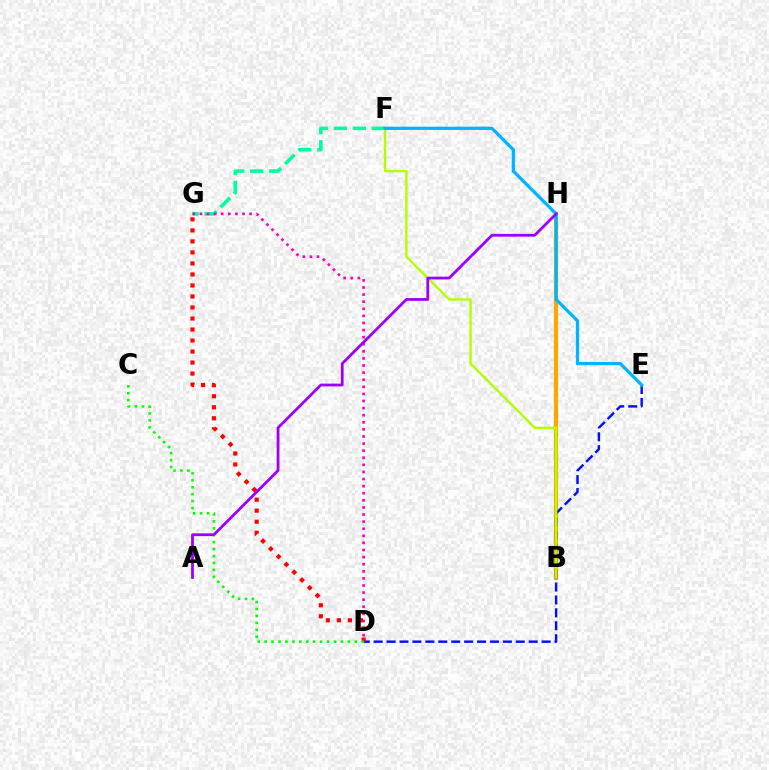{('B', 'H'): [{'color': '#ffa500', 'line_style': 'solid', 'thickness': 2.98}], ('D', 'E'): [{'color': '#0010ff', 'line_style': 'dashed', 'thickness': 1.76}], ('F', 'G'): [{'color': '#00ff9d', 'line_style': 'dashed', 'thickness': 2.58}], ('D', 'G'): [{'color': '#ff00bd', 'line_style': 'dotted', 'thickness': 1.93}, {'color': '#ff0000', 'line_style': 'dotted', 'thickness': 2.99}], ('B', 'F'): [{'color': '#b3ff00', 'line_style': 'solid', 'thickness': 1.69}], ('C', 'D'): [{'color': '#08ff00', 'line_style': 'dotted', 'thickness': 1.88}], ('E', 'F'): [{'color': '#00b5ff', 'line_style': 'solid', 'thickness': 2.34}], ('A', 'H'): [{'color': '#9b00ff', 'line_style': 'solid', 'thickness': 2.0}]}